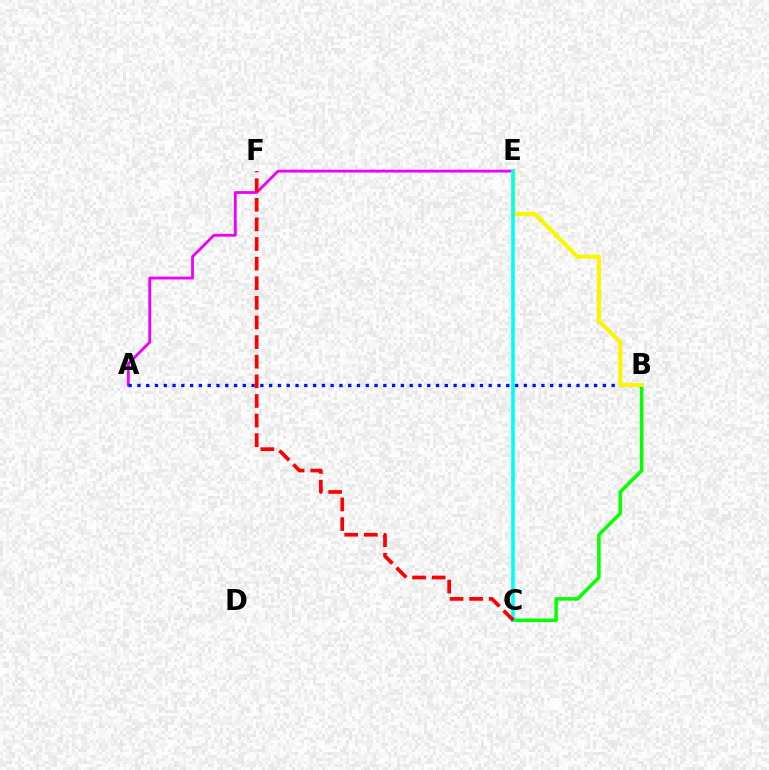{('A', 'E'): [{'color': '#ee00ff', 'line_style': 'solid', 'thickness': 2.03}], ('B', 'C'): [{'color': '#08ff00', 'line_style': 'solid', 'thickness': 2.55}], ('A', 'B'): [{'color': '#0010ff', 'line_style': 'dotted', 'thickness': 2.39}], ('B', 'E'): [{'color': '#fcf500', 'line_style': 'solid', 'thickness': 2.92}], ('C', 'E'): [{'color': '#00fff6', 'line_style': 'solid', 'thickness': 2.61}], ('C', 'F'): [{'color': '#ff0000', 'line_style': 'dashed', 'thickness': 2.66}]}